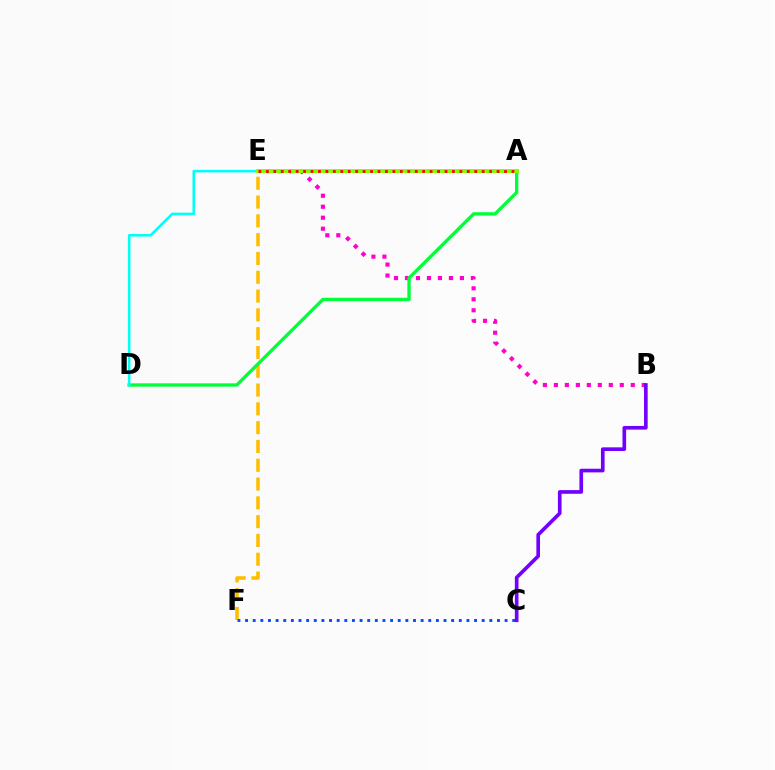{('E', 'F'): [{'color': '#ffbd00', 'line_style': 'dashed', 'thickness': 2.55}], ('C', 'F'): [{'color': '#004bff', 'line_style': 'dotted', 'thickness': 2.07}], ('B', 'E'): [{'color': '#ff00cf', 'line_style': 'dotted', 'thickness': 2.98}], ('A', 'D'): [{'color': '#00ff39', 'line_style': 'solid', 'thickness': 2.4}], ('D', 'E'): [{'color': '#00fff6', 'line_style': 'solid', 'thickness': 1.84}], ('A', 'E'): [{'color': '#84ff00', 'line_style': 'solid', 'thickness': 2.82}, {'color': '#ff0000', 'line_style': 'dotted', 'thickness': 2.02}], ('B', 'C'): [{'color': '#7200ff', 'line_style': 'solid', 'thickness': 2.63}]}